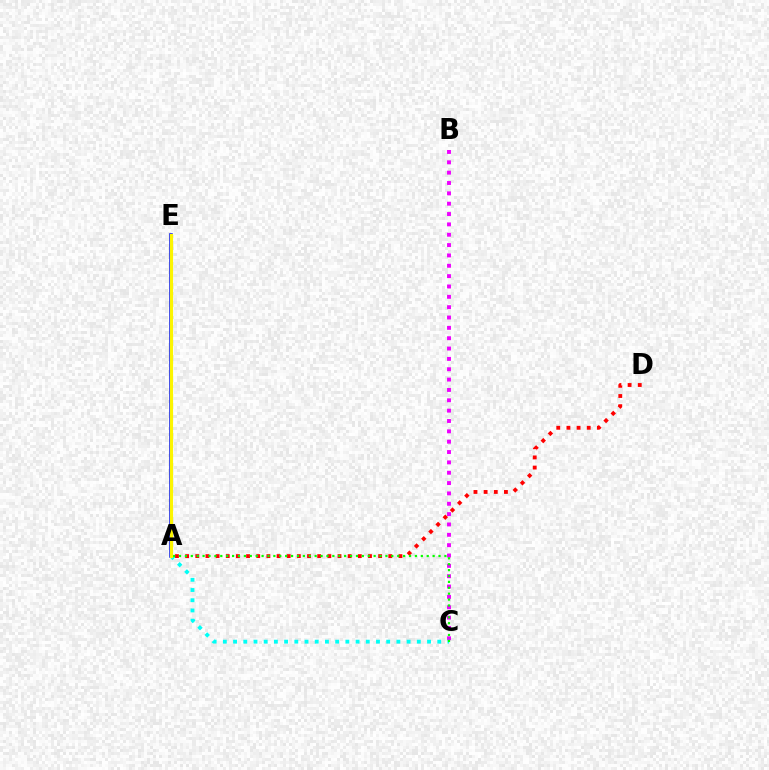{('B', 'C'): [{'color': '#ee00ff', 'line_style': 'dotted', 'thickness': 2.81}], ('A', 'E'): [{'color': '#0010ff', 'line_style': 'solid', 'thickness': 2.56}, {'color': '#fcf500', 'line_style': 'solid', 'thickness': 2.29}], ('A', 'D'): [{'color': '#ff0000', 'line_style': 'dotted', 'thickness': 2.76}], ('A', 'C'): [{'color': '#00fff6', 'line_style': 'dotted', 'thickness': 2.77}, {'color': '#08ff00', 'line_style': 'dotted', 'thickness': 1.6}]}